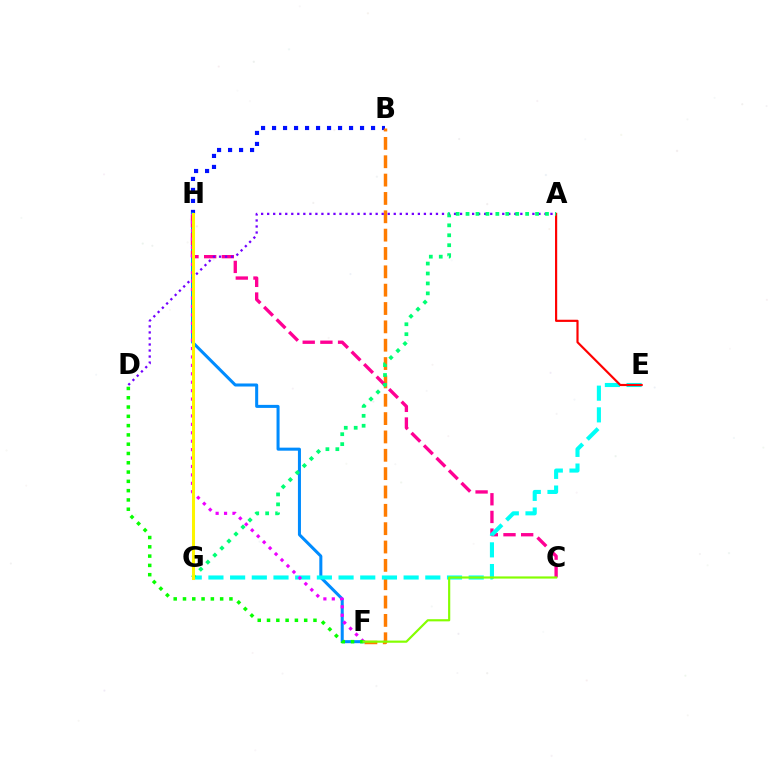{('B', 'H'): [{'color': '#0010ff', 'line_style': 'dotted', 'thickness': 2.99}], ('B', 'F'): [{'color': '#ff7c00', 'line_style': 'dashed', 'thickness': 2.49}], ('F', 'H'): [{'color': '#008cff', 'line_style': 'solid', 'thickness': 2.18}, {'color': '#ee00ff', 'line_style': 'dotted', 'thickness': 2.29}], ('C', 'H'): [{'color': '#ff0094', 'line_style': 'dashed', 'thickness': 2.4}], ('E', 'G'): [{'color': '#00fff6', 'line_style': 'dashed', 'thickness': 2.95}], ('A', 'E'): [{'color': '#ff0000', 'line_style': 'solid', 'thickness': 1.56}], ('A', 'D'): [{'color': '#7200ff', 'line_style': 'dotted', 'thickness': 1.64}], ('A', 'G'): [{'color': '#00ff74', 'line_style': 'dotted', 'thickness': 2.7}], ('D', 'F'): [{'color': '#08ff00', 'line_style': 'dotted', 'thickness': 2.52}], ('C', 'F'): [{'color': '#84ff00', 'line_style': 'solid', 'thickness': 1.56}], ('G', 'H'): [{'color': '#fcf500', 'line_style': 'solid', 'thickness': 2.19}]}